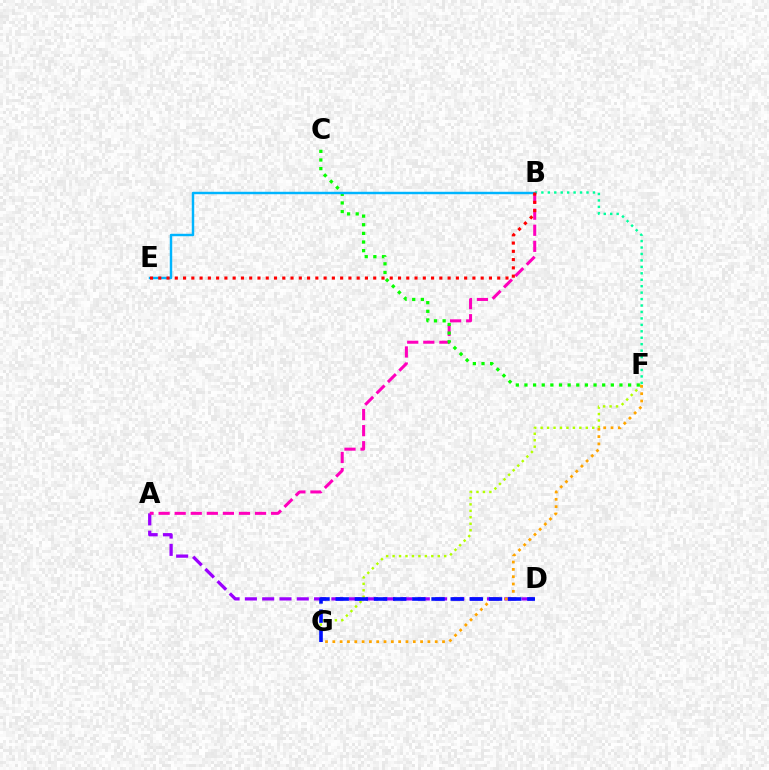{('F', 'G'): [{'color': '#b3ff00', 'line_style': 'dotted', 'thickness': 1.75}, {'color': '#ffa500', 'line_style': 'dotted', 'thickness': 1.99}], ('B', 'F'): [{'color': '#00ff9d', 'line_style': 'dotted', 'thickness': 1.75}], ('A', 'D'): [{'color': '#9b00ff', 'line_style': 'dashed', 'thickness': 2.35}], ('A', 'B'): [{'color': '#ff00bd', 'line_style': 'dashed', 'thickness': 2.18}], ('C', 'F'): [{'color': '#08ff00', 'line_style': 'dotted', 'thickness': 2.35}], ('B', 'E'): [{'color': '#00b5ff', 'line_style': 'solid', 'thickness': 1.76}, {'color': '#ff0000', 'line_style': 'dotted', 'thickness': 2.25}], ('D', 'G'): [{'color': '#0010ff', 'line_style': 'dashed', 'thickness': 2.6}]}